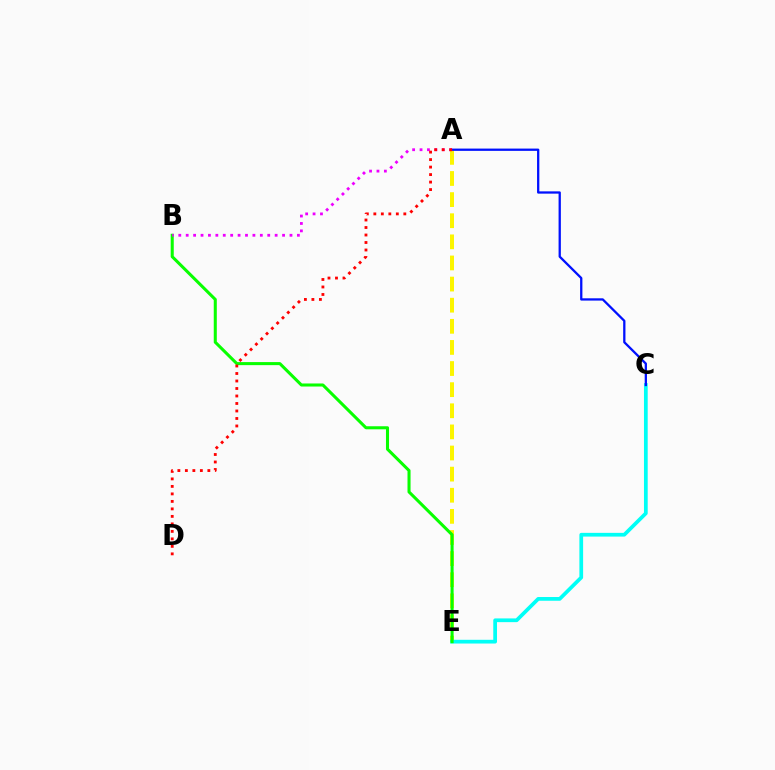{('A', 'E'): [{'color': '#fcf500', 'line_style': 'dashed', 'thickness': 2.87}], ('C', 'E'): [{'color': '#00fff6', 'line_style': 'solid', 'thickness': 2.68}], ('A', 'C'): [{'color': '#0010ff', 'line_style': 'solid', 'thickness': 1.64}], ('B', 'E'): [{'color': '#08ff00', 'line_style': 'solid', 'thickness': 2.2}], ('A', 'B'): [{'color': '#ee00ff', 'line_style': 'dotted', 'thickness': 2.01}], ('A', 'D'): [{'color': '#ff0000', 'line_style': 'dotted', 'thickness': 2.04}]}